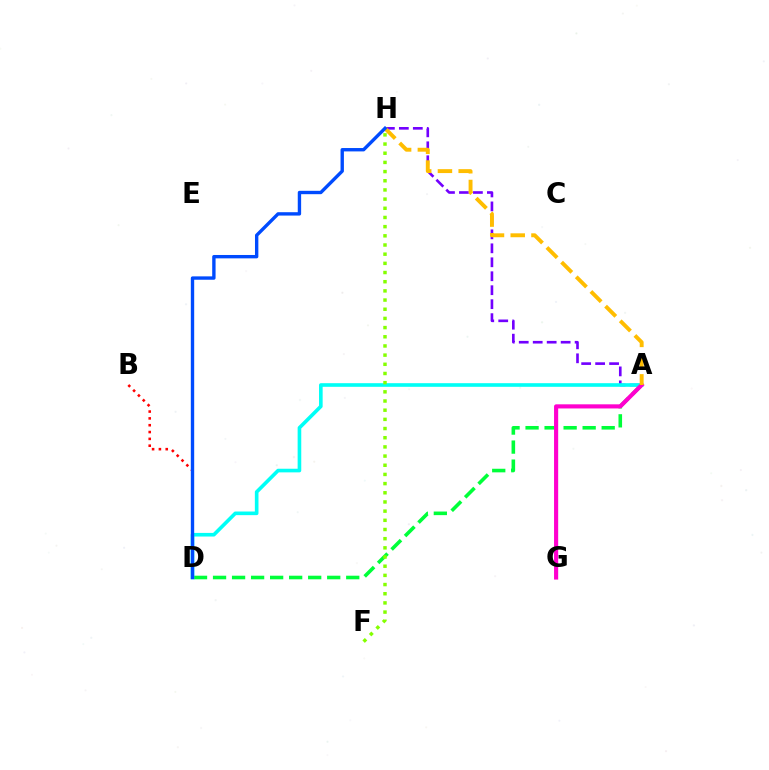{('A', 'H'): [{'color': '#7200ff', 'line_style': 'dashed', 'thickness': 1.9}, {'color': '#ffbd00', 'line_style': 'dashed', 'thickness': 2.82}], ('A', 'D'): [{'color': '#00ff39', 'line_style': 'dashed', 'thickness': 2.58}, {'color': '#00fff6', 'line_style': 'solid', 'thickness': 2.61}], ('A', 'G'): [{'color': '#ff00cf', 'line_style': 'solid', 'thickness': 2.98}], ('B', 'D'): [{'color': '#ff0000', 'line_style': 'dotted', 'thickness': 1.85}], ('F', 'H'): [{'color': '#84ff00', 'line_style': 'dotted', 'thickness': 2.49}], ('D', 'H'): [{'color': '#004bff', 'line_style': 'solid', 'thickness': 2.43}]}